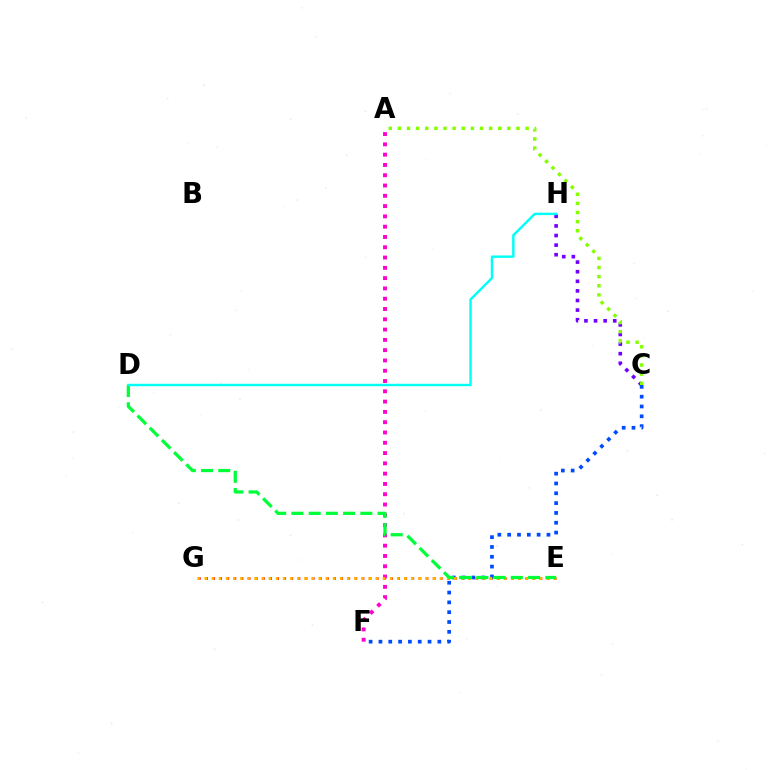{('E', 'G'): [{'color': '#ff0000', 'line_style': 'dotted', 'thickness': 1.93}, {'color': '#ffbd00', 'line_style': 'dotted', 'thickness': 1.94}], ('A', 'F'): [{'color': '#ff00cf', 'line_style': 'dotted', 'thickness': 2.8}], ('C', 'H'): [{'color': '#7200ff', 'line_style': 'dotted', 'thickness': 2.61}], ('C', 'F'): [{'color': '#004bff', 'line_style': 'dotted', 'thickness': 2.67}], ('D', 'E'): [{'color': '#00ff39', 'line_style': 'dashed', 'thickness': 2.34}], ('D', 'H'): [{'color': '#00fff6', 'line_style': 'solid', 'thickness': 1.75}], ('A', 'C'): [{'color': '#84ff00', 'line_style': 'dotted', 'thickness': 2.48}]}